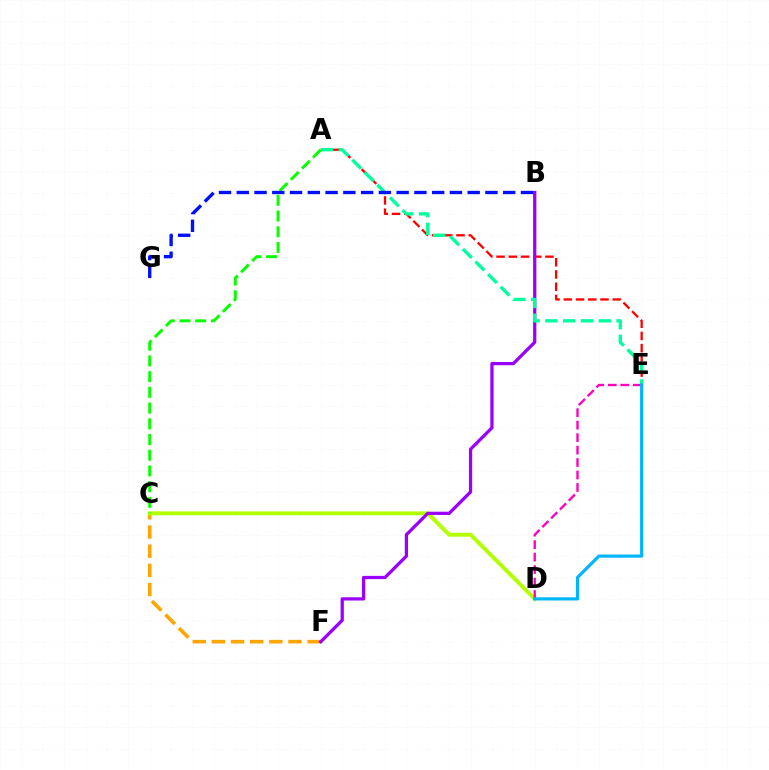{('A', 'E'): [{'color': '#ff0000', 'line_style': 'dashed', 'thickness': 1.66}, {'color': '#00ff9d', 'line_style': 'dashed', 'thickness': 2.42}], ('C', 'F'): [{'color': '#ffa500', 'line_style': 'dashed', 'thickness': 2.6}], ('C', 'D'): [{'color': '#b3ff00', 'line_style': 'solid', 'thickness': 2.82}], ('B', 'F'): [{'color': '#9b00ff', 'line_style': 'solid', 'thickness': 2.34}], ('A', 'C'): [{'color': '#08ff00', 'line_style': 'dashed', 'thickness': 2.13}], ('D', 'E'): [{'color': '#ff00bd', 'line_style': 'dashed', 'thickness': 1.69}, {'color': '#00b5ff', 'line_style': 'solid', 'thickness': 2.28}], ('B', 'G'): [{'color': '#0010ff', 'line_style': 'dashed', 'thickness': 2.41}]}